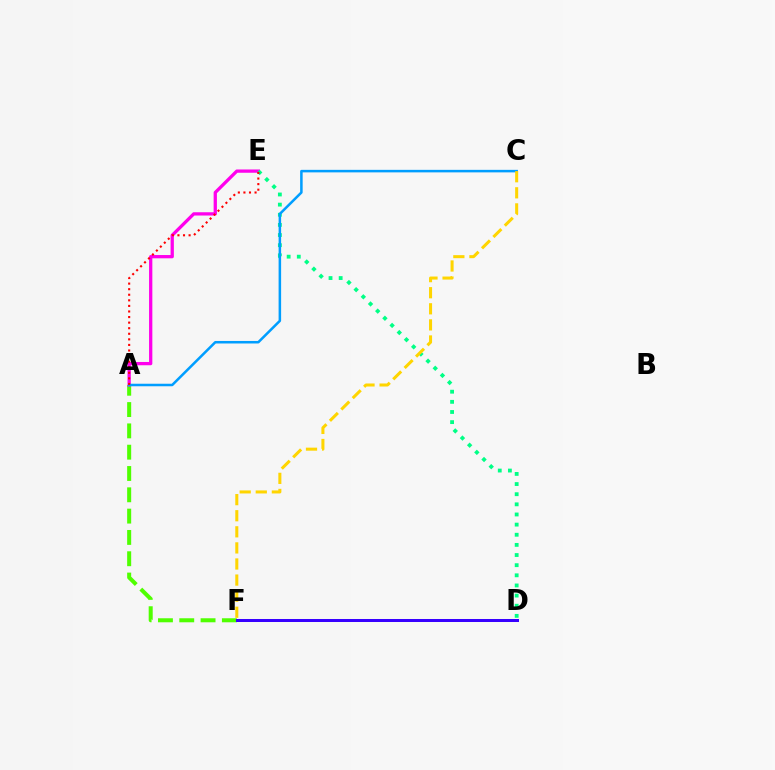{('A', 'F'): [{'color': '#4fff00', 'line_style': 'dashed', 'thickness': 2.89}], ('A', 'E'): [{'color': '#ff00ed', 'line_style': 'solid', 'thickness': 2.36}, {'color': '#ff0000', 'line_style': 'dotted', 'thickness': 1.51}], ('D', 'E'): [{'color': '#00ff86', 'line_style': 'dotted', 'thickness': 2.75}], ('A', 'C'): [{'color': '#009eff', 'line_style': 'solid', 'thickness': 1.82}], ('C', 'F'): [{'color': '#ffd500', 'line_style': 'dashed', 'thickness': 2.19}], ('D', 'F'): [{'color': '#3700ff', 'line_style': 'solid', 'thickness': 2.17}]}